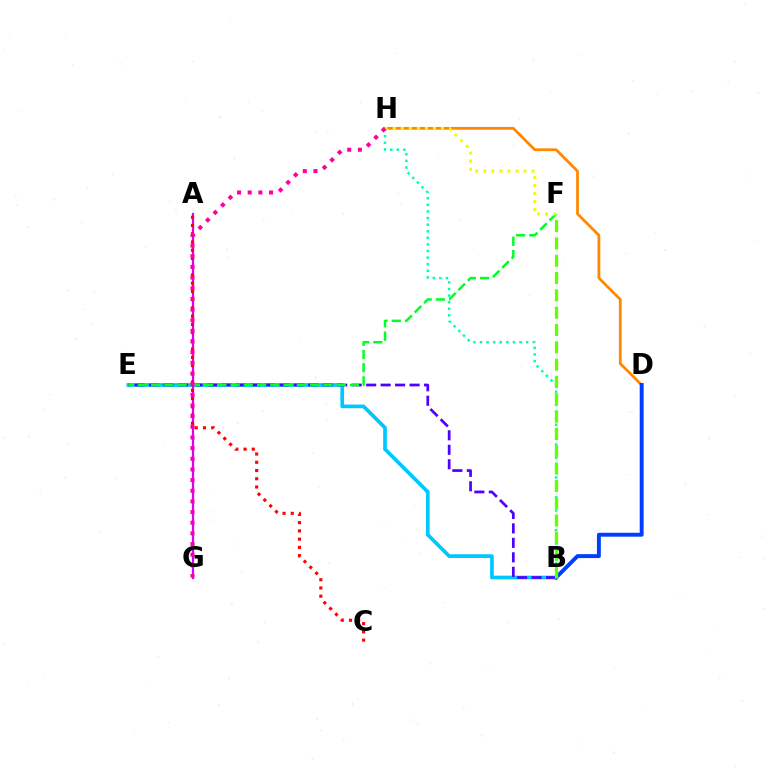{('B', 'E'): [{'color': '#00c7ff', 'line_style': 'solid', 'thickness': 2.66}, {'color': '#4f00ff', 'line_style': 'dashed', 'thickness': 1.97}], ('B', 'H'): [{'color': '#00ffaf', 'line_style': 'dotted', 'thickness': 1.79}], ('E', 'F'): [{'color': '#00ff27', 'line_style': 'dashed', 'thickness': 1.8}], ('A', 'G'): [{'color': '#d600ff', 'line_style': 'solid', 'thickness': 1.6}], ('D', 'H'): [{'color': '#ff8800', 'line_style': 'solid', 'thickness': 1.99}], ('B', 'D'): [{'color': '#003fff', 'line_style': 'solid', 'thickness': 2.82}], ('A', 'C'): [{'color': '#ff0000', 'line_style': 'dotted', 'thickness': 2.24}], ('B', 'F'): [{'color': '#66ff00', 'line_style': 'dashed', 'thickness': 2.35}], ('F', 'H'): [{'color': '#eeff00', 'line_style': 'dotted', 'thickness': 2.19}], ('G', 'H'): [{'color': '#ff00a0', 'line_style': 'dotted', 'thickness': 2.9}]}